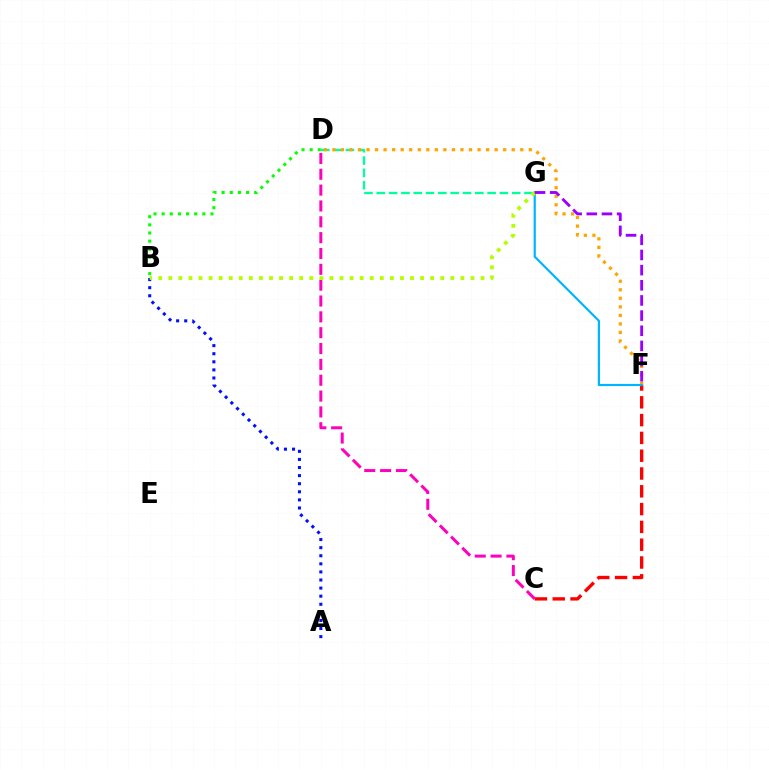{('D', 'G'): [{'color': '#00ff9d', 'line_style': 'dashed', 'thickness': 1.67}], ('C', 'F'): [{'color': '#ff0000', 'line_style': 'dashed', 'thickness': 2.42}], ('B', 'D'): [{'color': '#08ff00', 'line_style': 'dotted', 'thickness': 2.21}], ('D', 'F'): [{'color': '#ffa500', 'line_style': 'dotted', 'thickness': 2.32}], ('A', 'B'): [{'color': '#0010ff', 'line_style': 'dotted', 'thickness': 2.2}], ('F', 'G'): [{'color': '#00b5ff', 'line_style': 'solid', 'thickness': 1.58}, {'color': '#9b00ff', 'line_style': 'dashed', 'thickness': 2.06}], ('C', 'D'): [{'color': '#ff00bd', 'line_style': 'dashed', 'thickness': 2.15}], ('B', 'G'): [{'color': '#b3ff00', 'line_style': 'dotted', 'thickness': 2.74}]}